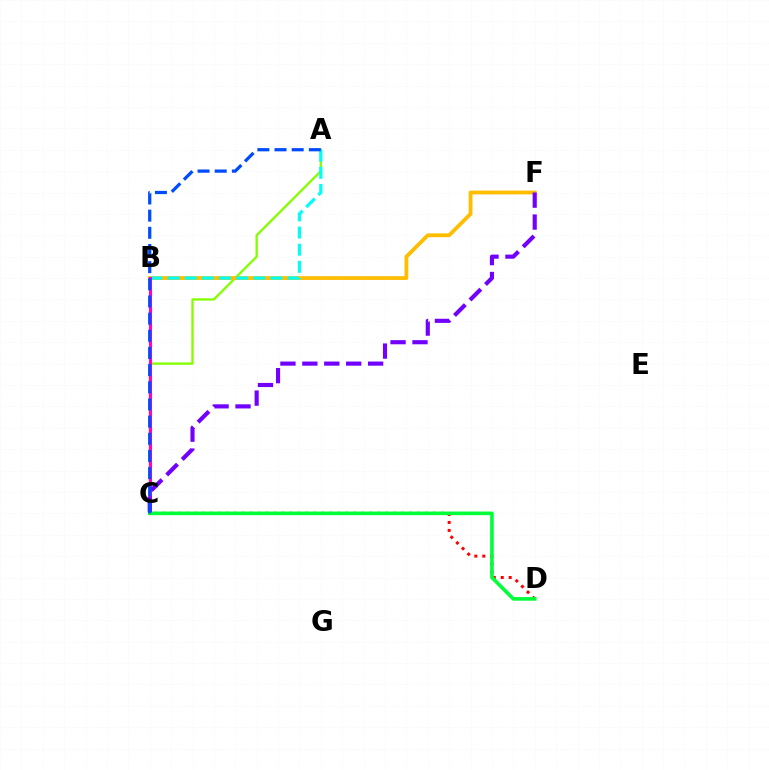{('A', 'C'): [{'color': '#84ff00', 'line_style': 'solid', 'thickness': 1.67}, {'color': '#004bff', 'line_style': 'dashed', 'thickness': 2.33}], ('B', 'F'): [{'color': '#ffbd00', 'line_style': 'solid', 'thickness': 2.74}], ('C', 'D'): [{'color': '#ff0000', 'line_style': 'dotted', 'thickness': 2.16}, {'color': '#00ff39', 'line_style': 'solid', 'thickness': 2.6}], ('A', 'B'): [{'color': '#00fff6', 'line_style': 'dashed', 'thickness': 2.33}], ('B', 'C'): [{'color': '#ff00cf', 'line_style': 'solid', 'thickness': 2.2}], ('C', 'F'): [{'color': '#7200ff', 'line_style': 'dashed', 'thickness': 2.98}]}